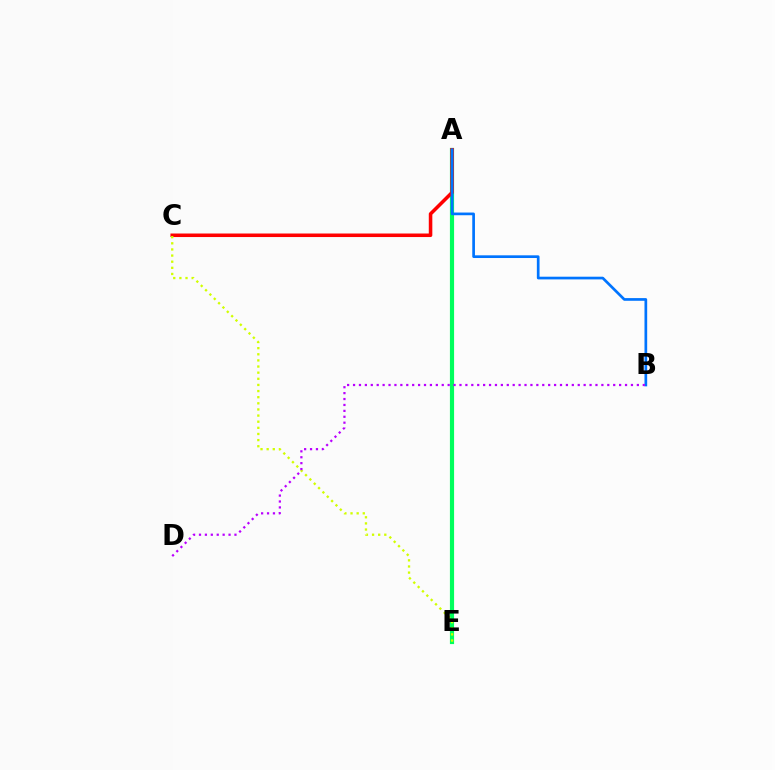{('A', 'E'): [{'color': '#00ff5c', 'line_style': 'solid', 'thickness': 3.0}], ('A', 'C'): [{'color': '#ff0000', 'line_style': 'solid', 'thickness': 2.55}], ('A', 'B'): [{'color': '#0074ff', 'line_style': 'solid', 'thickness': 1.94}], ('C', 'E'): [{'color': '#d1ff00', 'line_style': 'dotted', 'thickness': 1.67}], ('B', 'D'): [{'color': '#b900ff', 'line_style': 'dotted', 'thickness': 1.61}]}